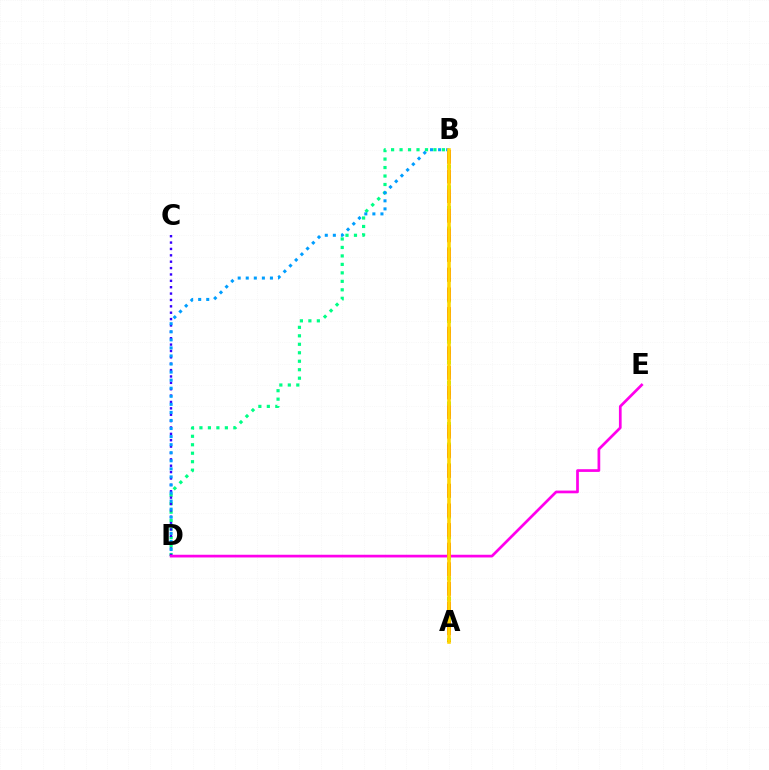{('B', 'D'): [{'color': '#00ff86', 'line_style': 'dotted', 'thickness': 2.3}, {'color': '#009eff', 'line_style': 'dotted', 'thickness': 2.19}], ('C', 'D'): [{'color': '#3700ff', 'line_style': 'dotted', 'thickness': 1.73}], ('A', 'B'): [{'color': '#4fff00', 'line_style': 'dotted', 'thickness': 2.8}, {'color': '#ff0000', 'line_style': 'dashed', 'thickness': 2.67}, {'color': '#ffd500', 'line_style': 'solid', 'thickness': 2.58}], ('D', 'E'): [{'color': '#ff00ed', 'line_style': 'solid', 'thickness': 1.96}]}